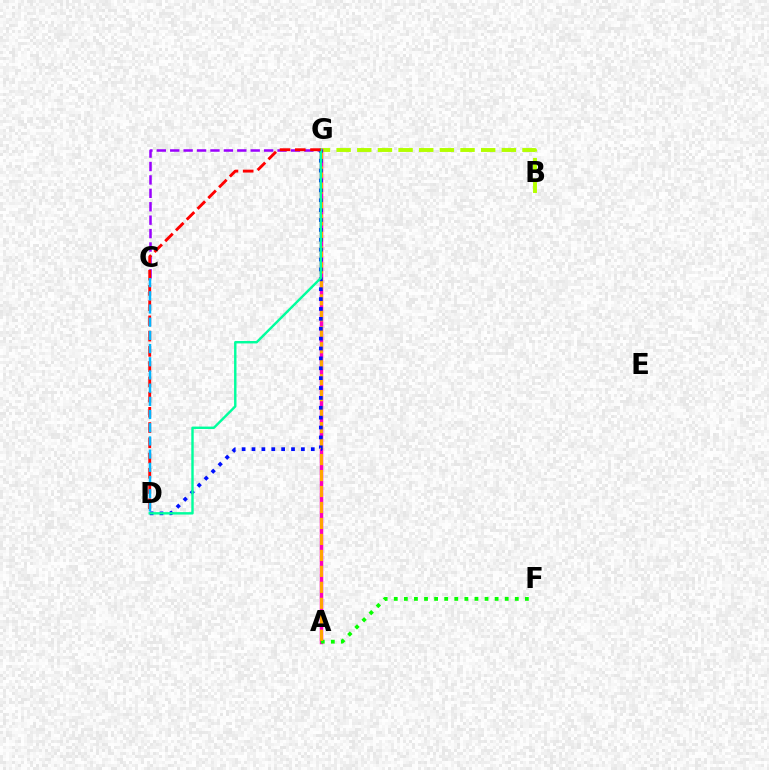{('C', 'G'): [{'color': '#9b00ff', 'line_style': 'dashed', 'thickness': 1.82}], ('B', 'G'): [{'color': '#b3ff00', 'line_style': 'dashed', 'thickness': 2.81}], ('A', 'G'): [{'color': '#ff00bd', 'line_style': 'solid', 'thickness': 2.51}, {'color': '#ffa500', 'line_style': 'dashed', 'thickness': 2.17}], ('A', 'F'): [{'color': '#08ff00', 'line_style': 'dotted', 'thickness': 2.74}], ('D', 'G'): [{'color': '#0010ff', 'line_style': 'dotted', 'thickness': 2.69}, {'color': '#00ff9d', 'line_style': 'solid', 'thickness': 1.74}, {'color': '#ff0000', 'line_style': 'dashed', 'thickness': 2.07}], ('C', 'D'): [{'color': '#00b5ff', 'line_style': 'dashed', 'thickness': 1.79}]}